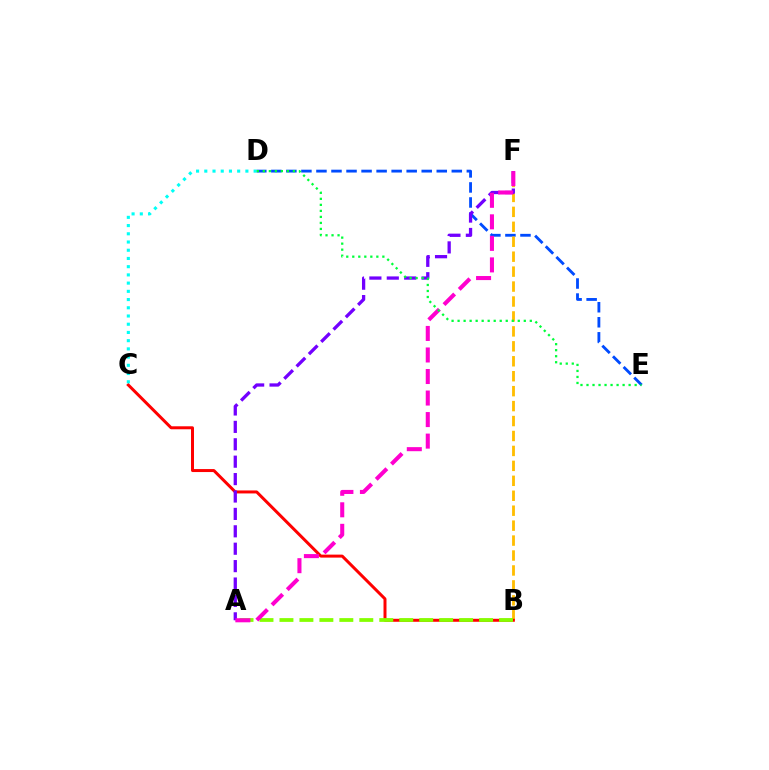{('D', 'E'): [{'color': '#004bff', 'line_style': 'dashed', 'thickness': 2.04}, {'color': '#00ff39', 'line_style': 'dotted', 'thickness': 1.64}], ('B', 'F'): [{'color': '#ffbd00', 'line_style': 'dashed', 'thickness': 2.03}], ('B', 'C'): [{'color': '#ff0000', 'line_style': 'solid', 'thickness': 2.15}], ('A', 'F'): [{'color': '#7200ff', 'line_style': 'dashed', 'thickness': 2.36}, {'color': '#ff00cf', 'line_style': 'dashed', 'thickness': 2.93}], ('C', 'D'): [{'color': '#00fff6', 'line_style': 'dotted', 'thickness': 2.23}], ('A', 'B'): [{'color': '#84ff00', 'line_style': 'dashed', 'thickness': 2.71}]}